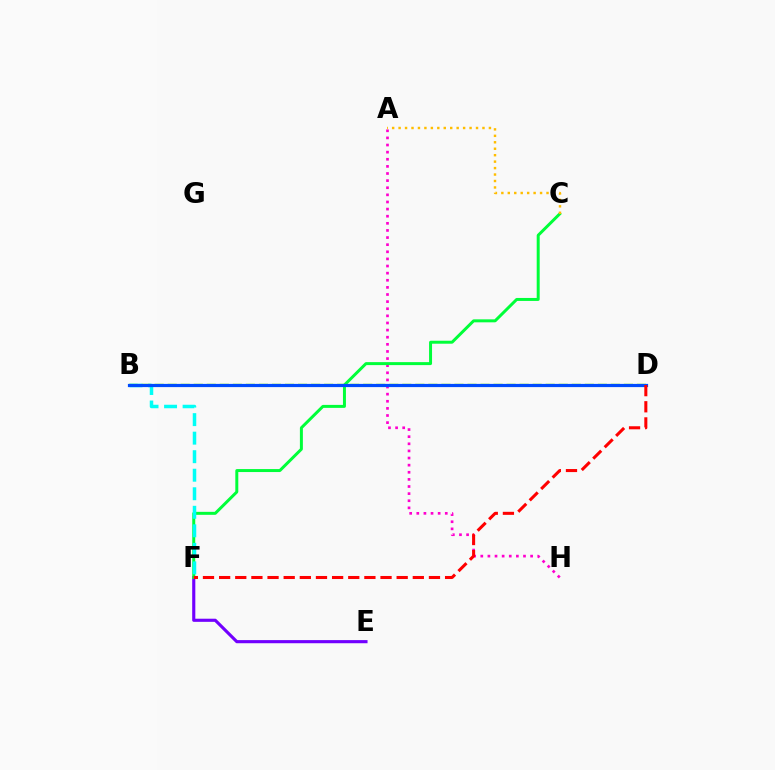{('E', 'F'): [{'color': '#7200ff', 'line_style': 'solid', 'thickness': 2.25}], ('B', 'D'): [{'color': '#84ff00', 'line_style': 'dashed', 'thickness': 1.77}, {'color': '#004bff', 'line_style': 'solid', 'thickness': 2.31}], ('A', 'H'): [{'color': '#ff00cf', 'line_style': 'dotted', 'thickness': 1.93}], ('C', 'F'): [{'color': '#00ff39', 'line_style': 'solid', 'thickness': 2.14}], ('A', 'C'): [{'color': '#ffbd00', 'line_style': 'dotted', 'thickness': 1.75}], ('B', 'F'): [{'color': '#00fff6', 'line_style': 'dashed', 'thickness': 2.52}], ('D', 'F'): [{'color': '#ff0000', 'line_style': 'dashed', 'thickness': 2.19}]}